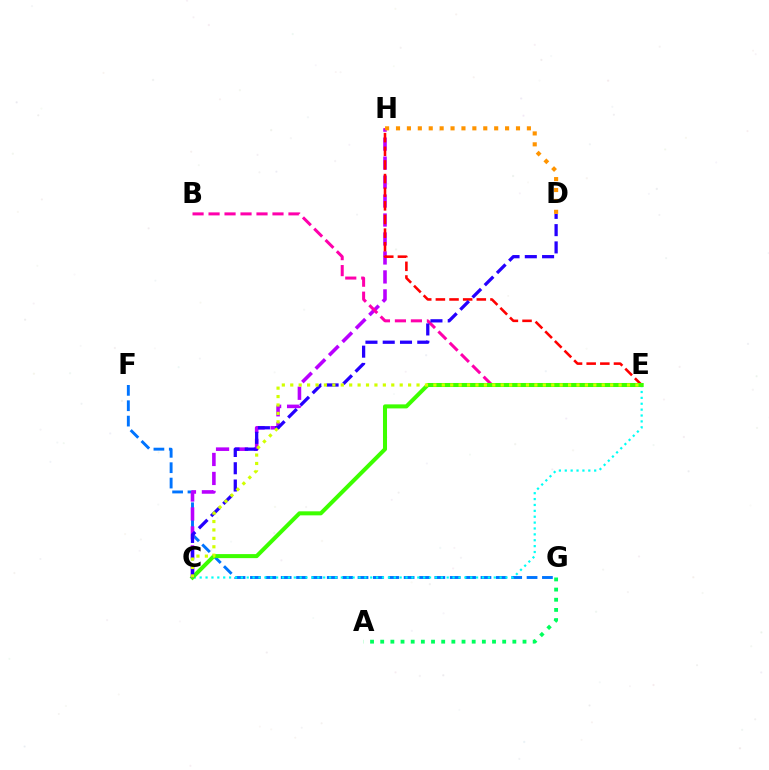{('F', 'G'): [{'color': '#0074ff', 'line_style': 'dashed', 'thickness': 2.09}], ('C', 'H'): [{'color': '#b900ff', 'line_style': 'dashed', 'thickness': 2.58}], ('E', 'H'): [{'color': '#ff0000', 'line_style': 'dashed', 'thickness': 1.85}], ('B', 'E'): [{'color': '#ff00ac', 'line_style': 'dashed', 'thickness': 2.17}], ('A', 'G'): [{'color': '#00ff5c', 'line_style': 'dotted', 'thickness': 2.76}], ('C', 'E'): [{'color': '#00fff6', 'line_style': 'dotted', 'thickness': 1.6}, {'color': '#3dff00', 'line_style': 'solid', 'thickness': 2.9}, {'color': '#d1ff00', 'line_style': 'dotted', 'thickness': 2.29}], ('C', 'D'): [{'color': '#2500ff', 'line_style': 'dashed', 'thickness': 2.35}], ('D', 'H'): [{'color': '#ff9400', 'line_style': 'dotted', 'thickness': 2.96}]}